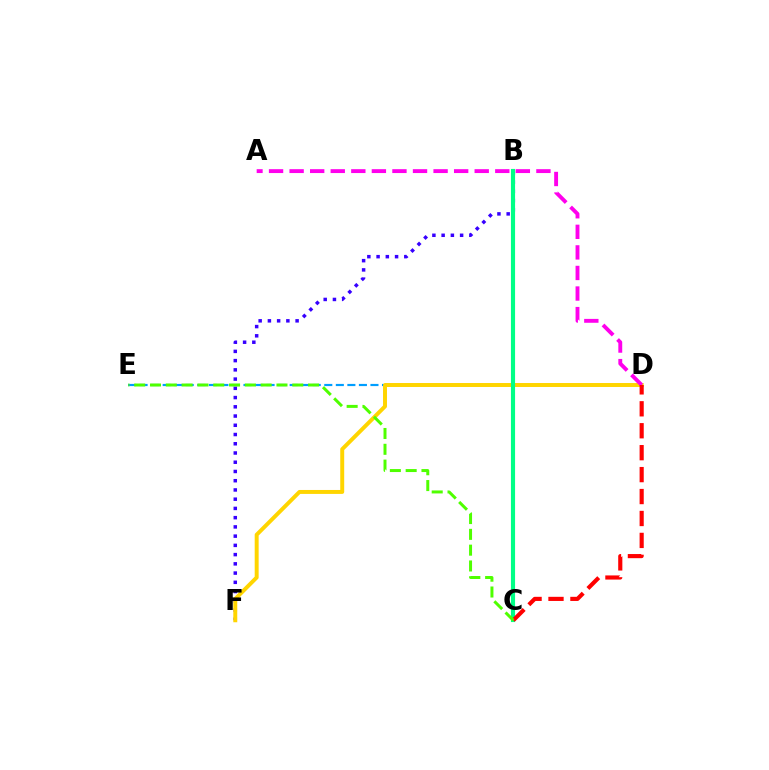{('D', 'E'): [{'color': '#009eff', 'line_style': 'dashed', 'thickness': 1.57}], ('B', 'F'): [{'color': '#3700ff', 'line_style': 'dotted', 'thickness': 2.51}], ('D', 'F'): [{'color': '#ffd500', 'line_style': 'solid', 'thickness': 2.85}], ('B', 'C'): [{'color': '#00ff86', 'line_style': 'solid', 'thickness': 2.98}], ('A', 'D'): [{'color': '#ff00ed', 'line_style': 'dashed', 'thickness': 2.79}], ('C', 'D'): [{'color': '#ff0000', 'line_style': 'dashed', 'thickness': 2.98}], ('C', 'E'): [{'color': '#4fff00', 'line_style': 'dashed', 'thickness': 2.15}]}